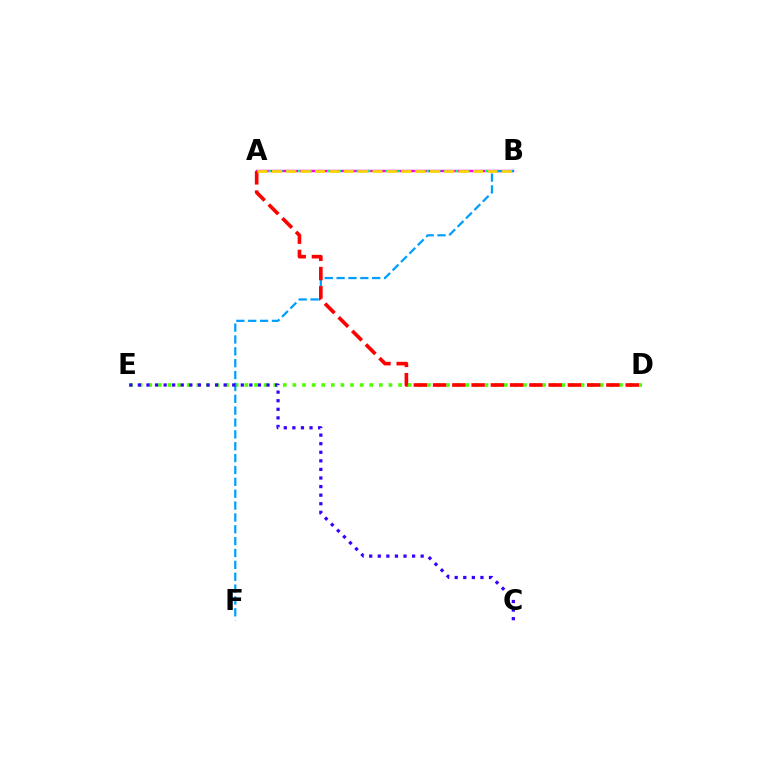{('A', 'B'): [{'color': '#ff00ed', 'line_style': 'solid', 'thickness': 1.74}, {'color': '#00ff86', 'line_style': 'dotted', 'thickness': 1.59}, {'color': '#ffd500', 'line_style': 'dashed', 'thickness': 1.95}], ('D', 'E'): [{'color': '#4fff00', 'line_style': 'dotted', 'thickness': 2.61}], ('B', 'F'): [{'color': '#009eff', 'line_style': 'dashed', 'thickness': 1.61}], ('A', 'D'): [{'color': '#ff0000', 'line_style': 'dashed', 'thickness': 2.62}], ('C', 'E'): [{'color': '#3700ff', 'line_style': 'dotted', 'thickness': 2.33}]}